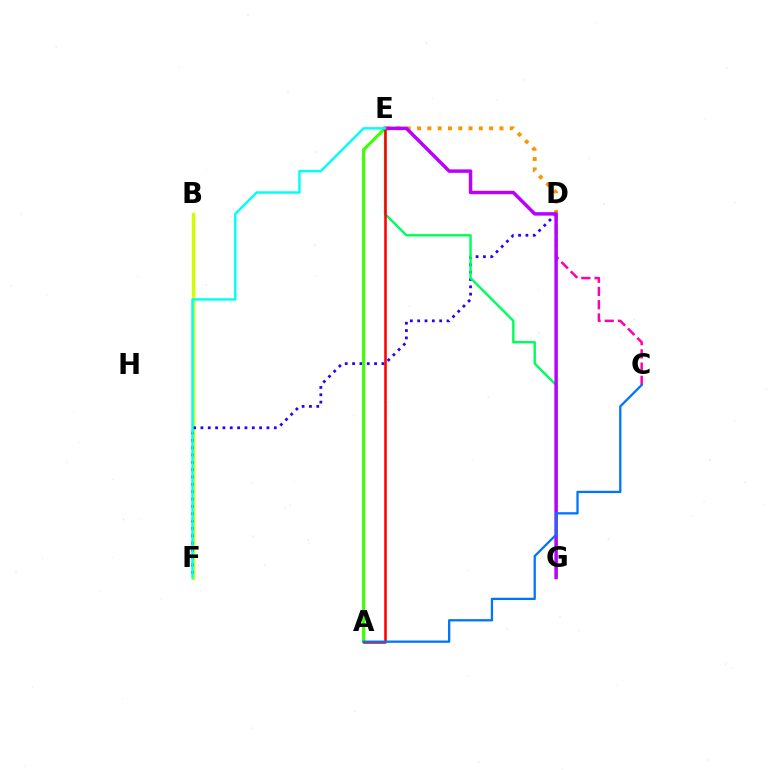{('B', 'F'): [{'color': '#d1ff00', 'line_style': 'solid', 'thickness': 2.49}], ('D', 'F'): [{'color': '#2500ff', 'line_style': 'dotted', 'thickness': 1.99}], ('A', 'E'): [{'color': '#3dff00', 'line_style': 'solid', 'thickness': 2.23}, {'color': '#ff0000', 'line_style': 'solid', 'thickness': 1.84}], ('D', 'E'): [{'color': '#ff9400', 'line_style': 'dotted', 'thickness': 2.8}], ('E', 'G'): [{'color': '#00ff5c', 'line_style': 'solid', 'thickness': 1.74}, {'color': '#b900ff', 'line_style': 'solid', 'thickness': 2.49}], ('C', 'D'): [{'color': '#ff00ac', 'line_style': 'dashed', 'thickness': 1.8}], ('E', 'F'): [{'color': '#00fff6', 'line_style': 'solid', 'thickness': 1.75}], ('A', 'C'): [{'color': '#0074ff', 'line_style': 'solid', 'thickness': 1.64}]}